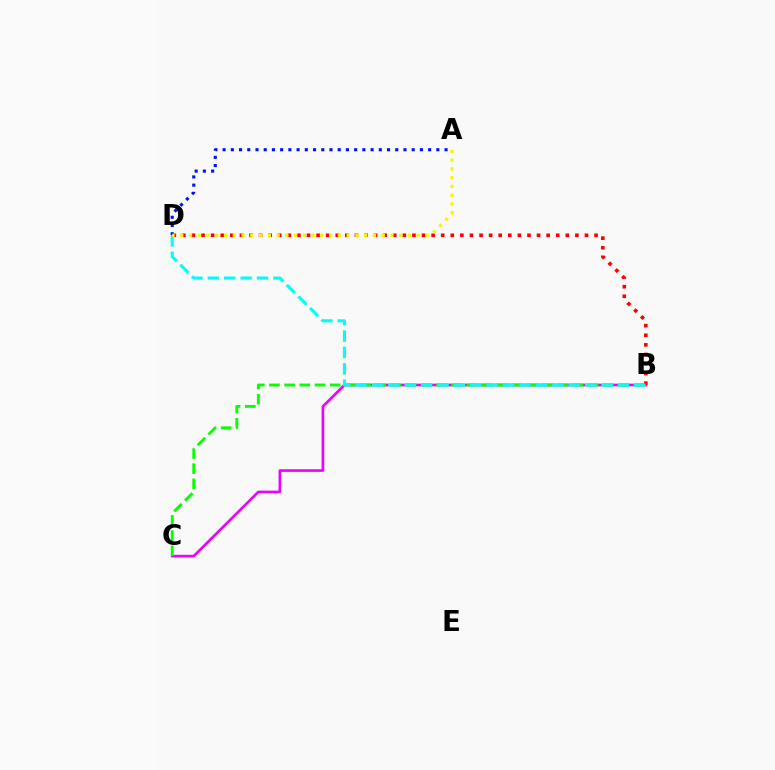{('B', 'C'): [{'color': '#ee00ff', 'line_style': 'solid', 'thickness': 1.91}, {'color': '#08ff00', 'line_style': 'dashed', 'thickness': 2.06}], ('B', 'D'): [{'color': '#ff0000', 'line_style': 'dotted', 'thickness': 2.6}, {'color': '#00fff6', 'line_style': 'dashed', 'thickness': 2.23}], ('A', 'D'): [{'color': '#0010ff', 'line_style': 'dotted', 'thickness': 2.23}, {'color': '#fcf500', 'line_style': 'dotted', 'thickness': 2.38}]}